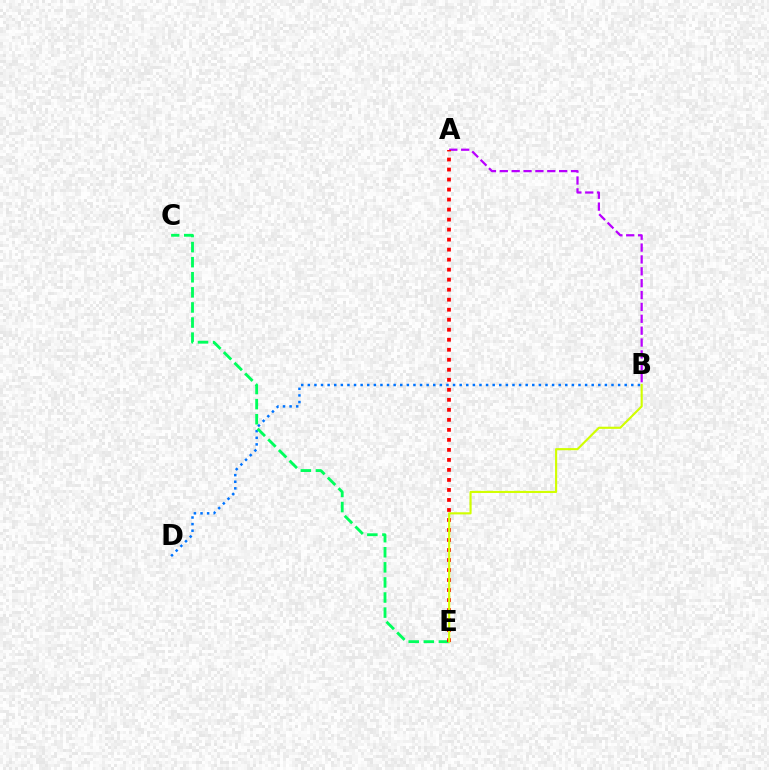{('A', 'B'): [{'color': '#b900ff', 'line_style': 'dashed', 'thickness': 1.61}], ('B', 'D'): [{'color': '#0074ff', 'line_style': 'dotted', 'thickness': 1.79}], ('C', 'E'): [{'color': '#00ff5c', 'line_style': 'dashed', 'thickness': 2.05}], ('A', 'E'): [{'color': '#ff0000', 'line_style': 'dotted', 'thickness': 2.72}], ('B', 'E'): [{'color': '#d1ff00', 'line_style': 'solid', 'thickness': 1.54}]}